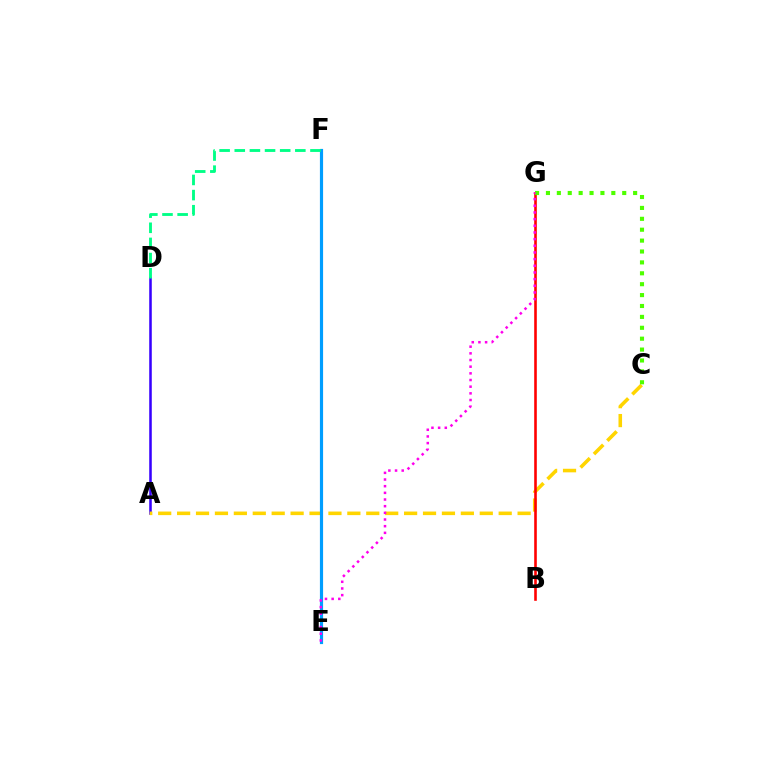{('A', 'D'): [{'color': '#3700ff', 'line_style': 'solid', 'thickness': 1.84}], ('A', 'C'): [{'color': '#ffd500', 'line_style': 'dashed', 'thickness': 2.57}], ('B', 'G'): [{'color': '#ff0000', 'line_style': 'solid', 'thickness': 1.88}], ('E', 'F'): [{'color': '#009eff', 'line_style': 'solid', 'thickness': 2.29}], ('C', 'G'): [{'color': '#4fff00', 'line_style': 'dotted', 'thickness': 2.96}], ('D', 'F'): [{'color': '#00ff86', 'line_style': 'dashed', 'thickness': 2.06}], ('E', 'G'): [{'color': '#ff00ed', 'line_style': 'dotted', 'thickness': 1.81}]}